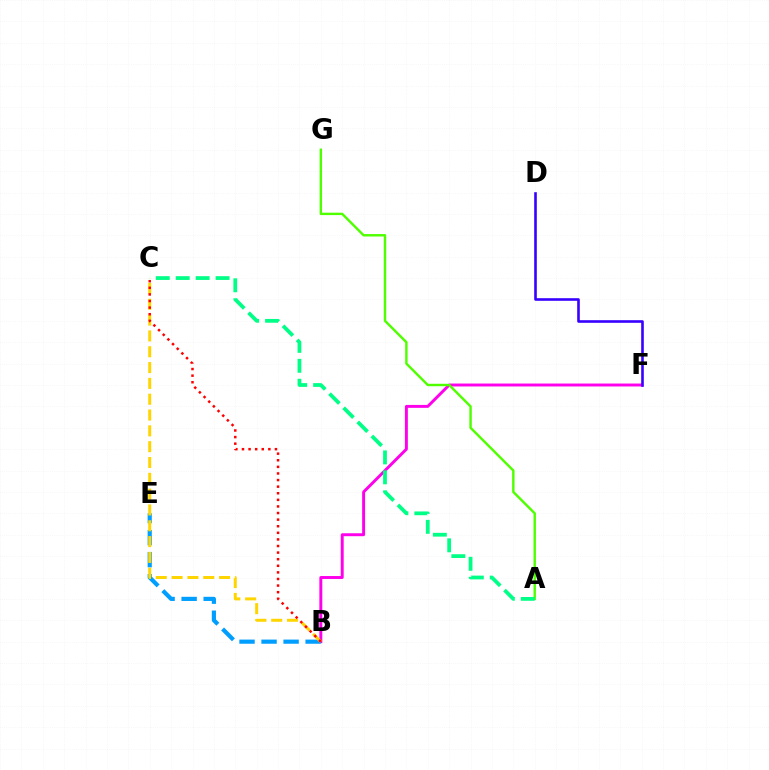{('B', 'F'): [{'color': '#ff00ed', 'line_style': 'solid', 'thickness': 2.11}], ('B', 'E'): [{'color': '#009eff', 'line_style': 'dashed', 'thickness': 2.99}], ('A', 'G'): [{'color': '#4fff00', 'line_style': 'solid', 'thickness': 1.74}], ('A', 'C'): [{'color': '#00ff86', 'line_style': 'dashed', 'thickness': 2.71}], ('B', 'C'): [{'color': '#ffd500', 'line_style': 'dashed', 'thickness': 2.15}, {'color': '#ff0000', 'line_style': 'dotted', 'thickness': 1.79}], ('D', 'F'): [{'color': '#3700ff', 'line_style': 'solid', 'thickness': 1.88}]}